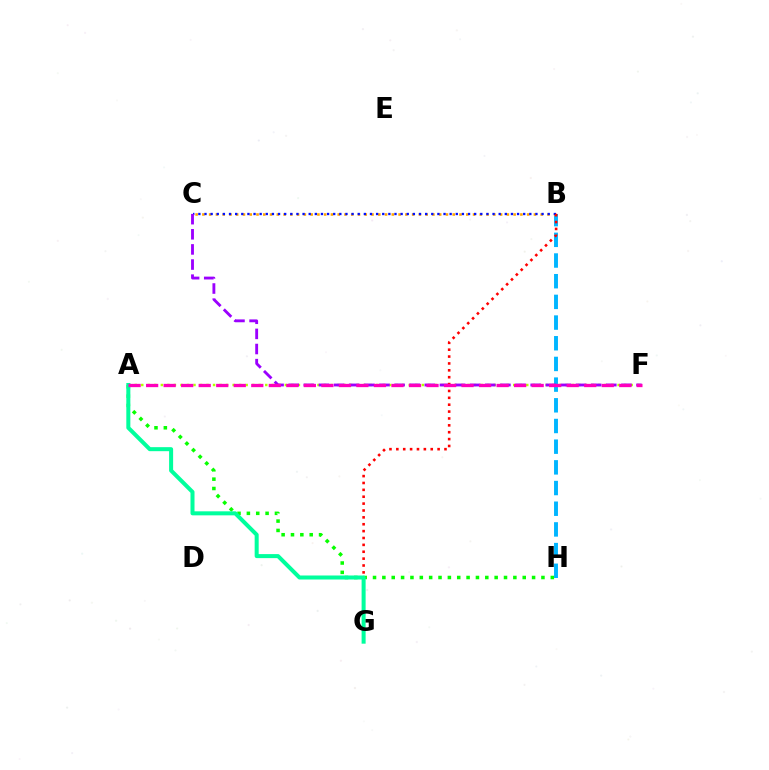{('B', 'H'): [{'color': '#00b5ff', 'line_style': 'dashed', 'thickness': 2.81}], ('B', 'C'): [{'color': '#ffa500', 'line_style': 'dotted', 'thickness': 1.84}, {'color': '#0010ff', 'line_style': 'dotted', 'thickness': 1.67}], ('A', 'H'): [{'color': '#08ff00', 'line_style': 'dotted', 'thickness': 2.54}], ('A', 'F'): [{'color': '#b3ff00', 'line_style': 'dotted', 'thickness': 1.77}, {'color': '#ff00bd', 'line_style': 'dashed', 'thickness': 2.38}], ('C', 'F'): [{'color': '#9b00ff', 'line_style': 'dashed', 'thickness': 2.05}], ('B', 'G'): [{'color': '#ff0000', 'line_style': 'dotted', 'thickness': 1.87}], ('A', 'G'): [{'color': '#00ff9d', 'line_style': 'solid', 'thickness': 2.89}]}